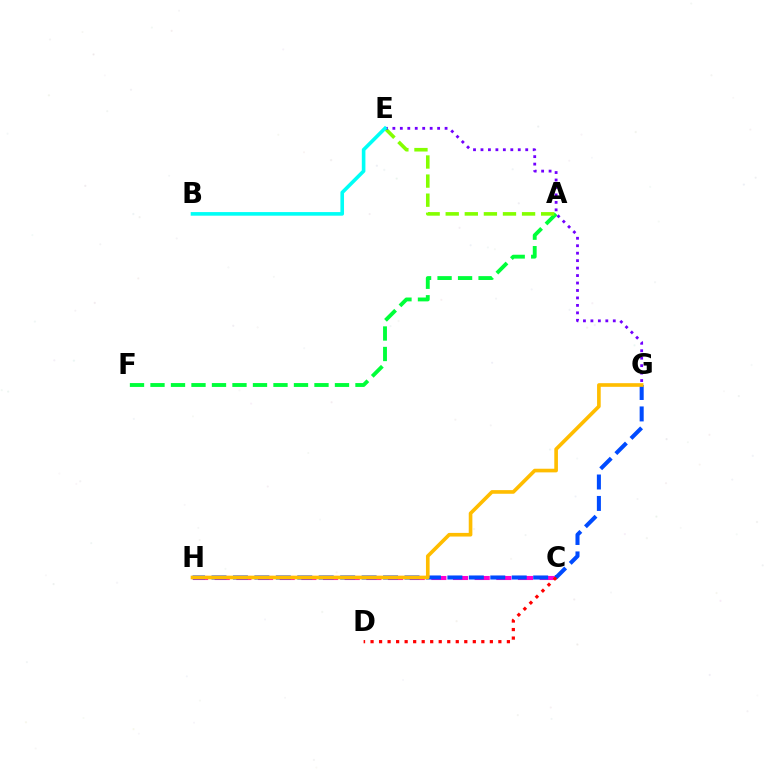{('C', 'H'): [{'color': '#ff00cf', 'line_style': 'dashed', 'thickness': 2.94}], ('G', 'H'): [{'color': '#004bff', 'line_style': 'dashed', 'thickness': 2.91}, {'color': '#ffbd00', 'line_style': 'solid', 'thickness': 2.62}], ('A', 'F'): [{'color': '#00ff39', 'line_style': 'dashed', 'thickness': 2.78}], ('A', 'E'): [{'color': '#84ff00', 'line_style': 'dashed', 'thickness': 2.59}], ('C', 'D'): [{'color': '#ff0000', 'line_style': 'dotted', 'thickness': 2.32}], ('E', 'G'): [{'color': '#7200ff', 'line_style': 'dotted', 'thickness': 2.03}], ('B', 'E'): [{'color': '#00fff6', 'line_style': 'solid', 'thickness': 2.59}]}